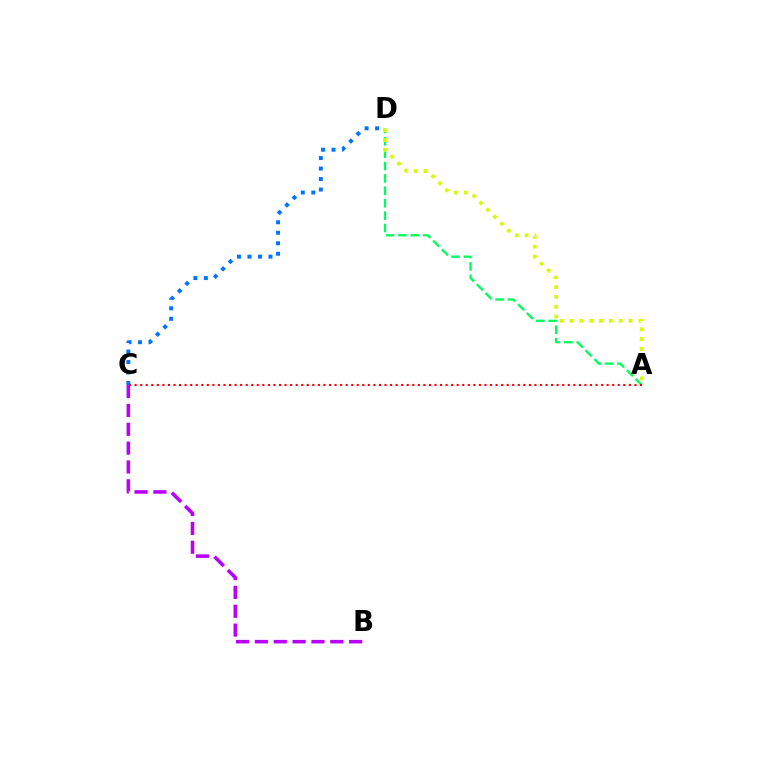{('C', 'D'): [{'color': '#0074ff', 'line_style': 'dotted', 'thickness': 2.85}], ('A', 'D'): [{'color': '#00ff5c', 'line_style': 'dashed', 'thickness': 1.68}, {'color': '#d1ff00', 'line_style': 'dotted', 'thickness': 2.67}], ('B', 'C'): [{'color': '#b900ff', 'line_style': 'dashed', 'thickness': 2.56}], ('A', 'C'): [{'color': '#ff0000', 'line_style': 'dotted', 'thickness': 1.51}]}